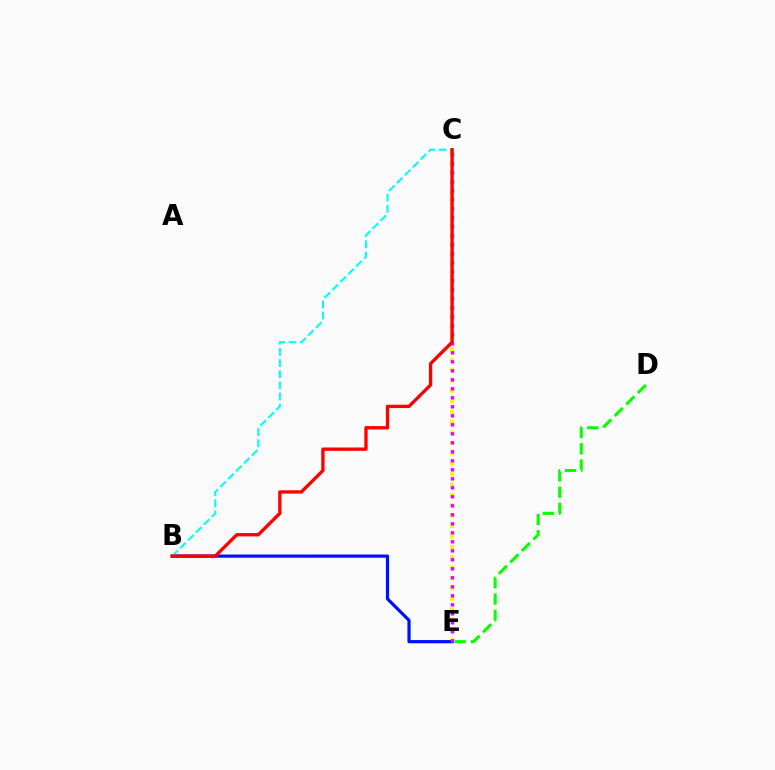{('C', 'E'): [{'color': '#fcf500', 'line_style': 'dotted', 'thickness': 2.82}, {'color': '#ee00ff', 'line_style': 'dotted', 'thickness': 2.44}], ('B', 'E'): [{'color': '#0010ff', 'line_style': 'solid', 'thickness': 2.31}], ('B', 'C'): [{'color': '#00fff6', 'line_style': 'dashed', 'thickness': 1.51}, {'color': '#ff0000', 'line_style': 'solid', 'thickness': 2.4}], ('D', 'E'): [{'color': '#08ff00', 'line_style': 'dashed', 'thickness': 2.21}]}